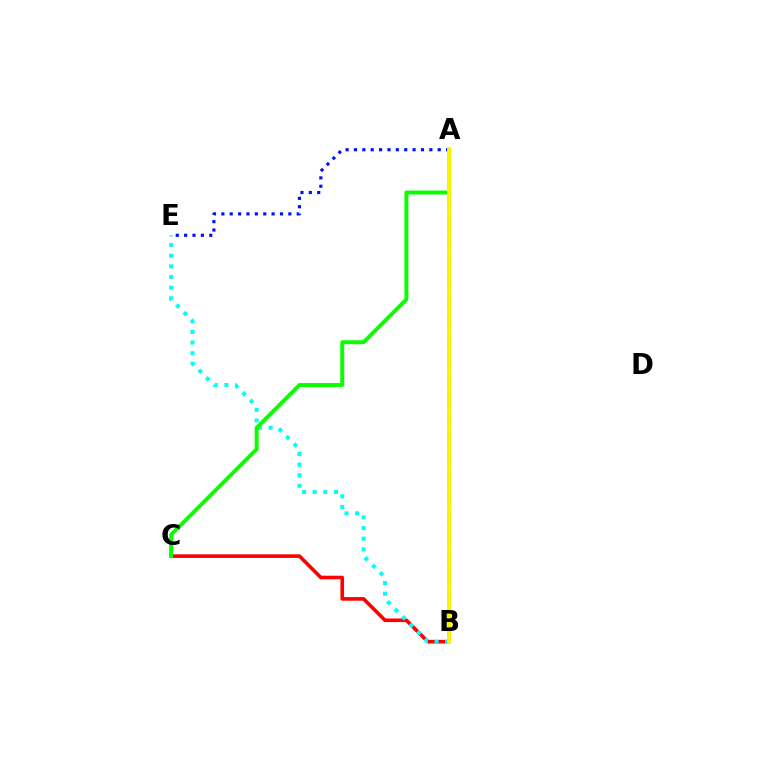{('B', 'C'): [{'color': '#ff0000', 'line_style': 'solid', 'thickness': 2.59}], ('A', 'B'): [{'color': '#ee00ff', 'line_style': 'dashed', 'thickness': 2.66}, {'color': '#fcf500', 'line_style': 'solid', 'thickness': 2.8}], ('B', 'E'): [{'color': '#00fff6', 'line_style': 'dotted', 'thickness': 2.89}], ('A', 'C'): [{'color': '#08ff00', 'line_style': 'solid', 'thickness': 2.83}], ('A', 'E'): [{'color': '#0010ff', 'line_style': 'dotted', 'thickness': 2.28}]}